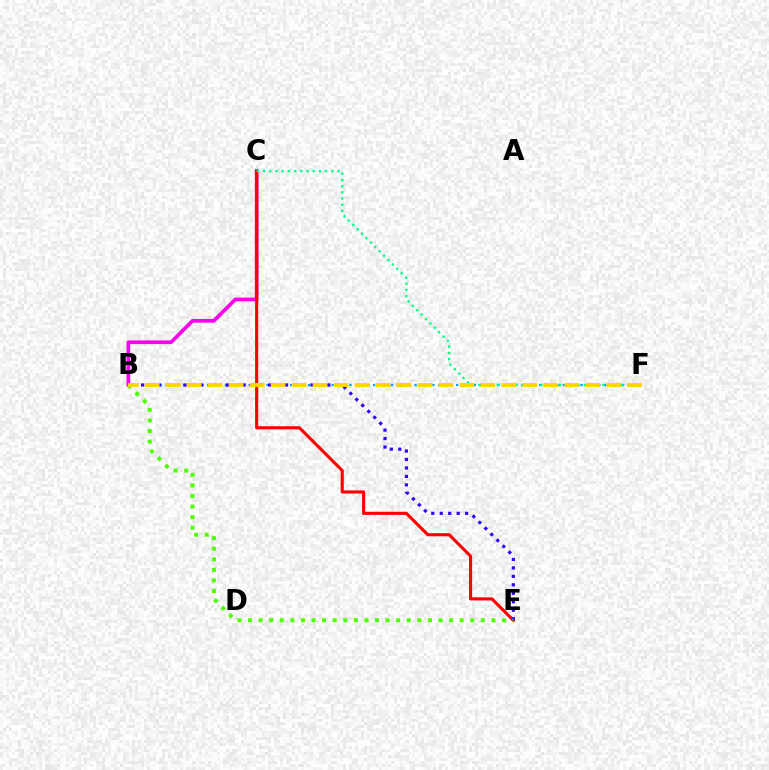{('B', 'C'): [{'color': '#ff00ed', 'line_style': 'solid', 'thickness': 2.66}], ('B', 'F'): [{'color': '#009eff', 'line_style': 'dotted', 'thickness': 1.61}, {'color': '#ffd500', 'line_style': 'dashed', 'thickness': 2.85}], ('C', 'E'): [{'color': '#ff0000', 'line_style': 'solid', 'thickness': 2.25}], ('B', 'E'): [{'color': '#3700ff', 'line_style': 'dotted', 'thickness': 2.3}, {'color': '#4fff00', 'line_style': 'dotted', 'thickness': 2.87}], ('C', 'F'): [{'color': '#00ff86', 'line_style': 'dotted', 'thickness': 1.69}]}